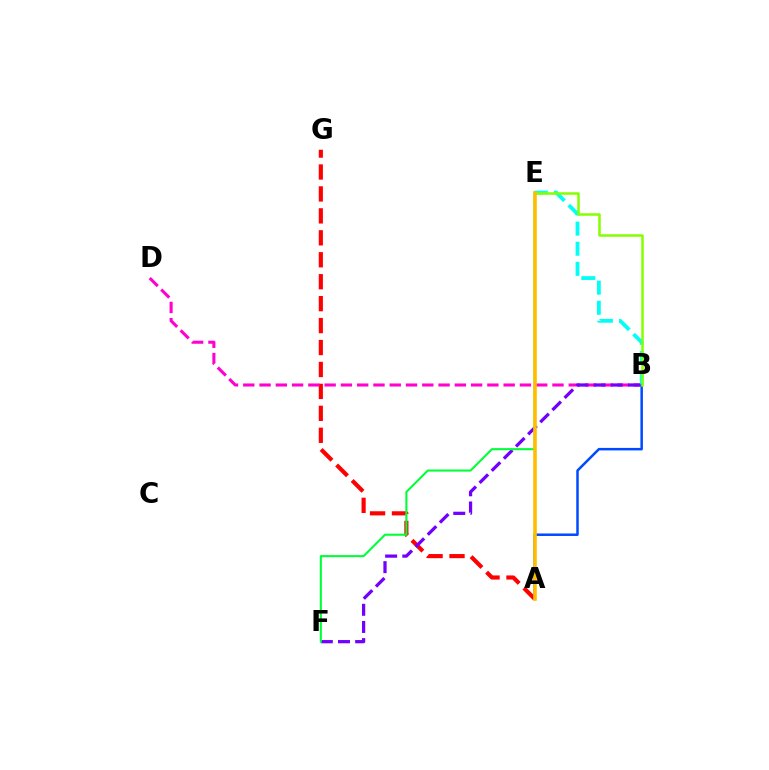{('A', 'G'): [{'color': '#ff0000', 'line_style': 'dashed', 'thickness': 2.98}], ('B', 'D'): [{'color': '#ff00cf', 'line_style': 'dashed', 'thickness': 2.21}], ('B', 'E'): [{'color': '#00fff6', 'line_style': 'dashed', 'thickness': 2.73}, {'color': '#84ff00', 'line_style': 'solid', 'thickness': 1.81}], ('A', 'B'): [{'color': '#004bff', 'line_style': 'solid', 'thickness': 1.81}], ('B', 'F'): [{'color': '#7200ff', 'line_style': 'dashed', 'thickness': 2.33}], ('E', 'F'): [{'color': '#00ff39', 'line_style': 'solid', 'thickness': 1.5}], ('A', 'E'): [{'color': '#ffbd00', 'line_style': 'solid', 'thickness': 2.58}]}